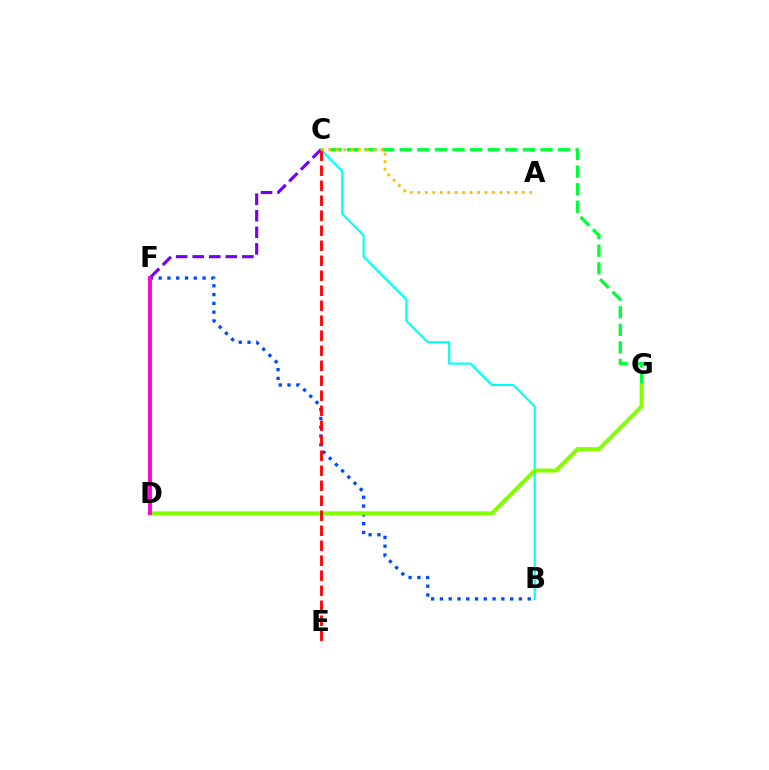{('B', 'C'): [{'color': '#00fff6', 'line_style': 'solid', 'thickness': 1.55}], ('B', 'F'): [{'color': '#004bff', 'line_style': 'dotted', 'thickness': 2.39}], ('C', 'G'): [{'color': '#00ff39', 'line_style': 'dashed', 'thickness': 2.39}], ('D', 'G'): [{'color': '#84ff00', 'line_style': 'solid', 'thickness': 2.91}], ('D', 'F'): [{'color': '#ff00cf', 'line_style': 'solid', 'thickness': 2.79}], ('C', 'F'): [{'color': '#7200ff', 'line_style': 'dashed', 'thickness': 2.25}], ('C', 'E'): [{'color': '#ff0000', 'line_style': 'dashed', 'thickness': 2.04}], ('A', 'C'): [{'color': '#ffbd00', 'line_style': 'dotted', 'thickness': 2.03}]}